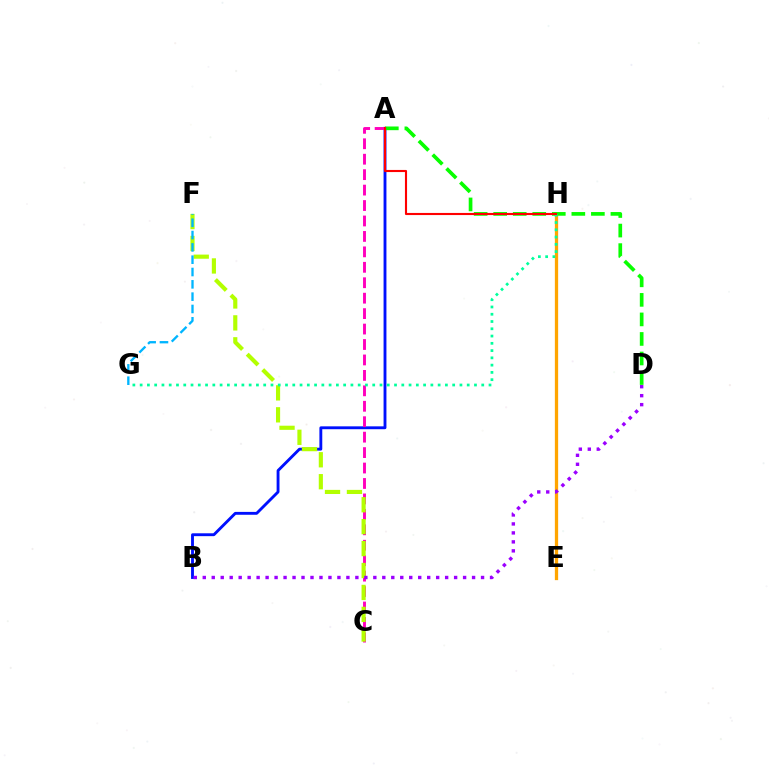{('A', 'B'): [{'color': '#0010ff', 'line_style': 'solid', 'thickness': 2.07}], ('A', 'C'): [{'color': '#ff00bd', 'line_style': 'dashed', 'thickness': 2.1}], ('E', 'H'): [{'color': '#ffa500', 'line_style': 'solid', 'thickness': 2.36}], ('A', 'D'): [{'color': '#08ff00', 'line_style': 'dashed', 'thickness': 2.65}], ('C', 'F'): [{'color': '#b3ff00', 'line_style': 'dashed', 'thickness': 2.98}], ('G', 'H'): [{'color': '#00ff9d', 'line_style': 'dotted', 'thickness': 1.97}], ('F', 'G'): [{'color': '#00b5ff', 'line_style': 'dashed', 'thickness': 1.67}], ('A', 'H'): [{'color': '#ff0000', 'line_style': 'solid', 'thickness': 1.53}], ('B', 'D'): [{'color': '#9b00ff', 'line_style': 'dotted', 'thickness': 2.44}]}